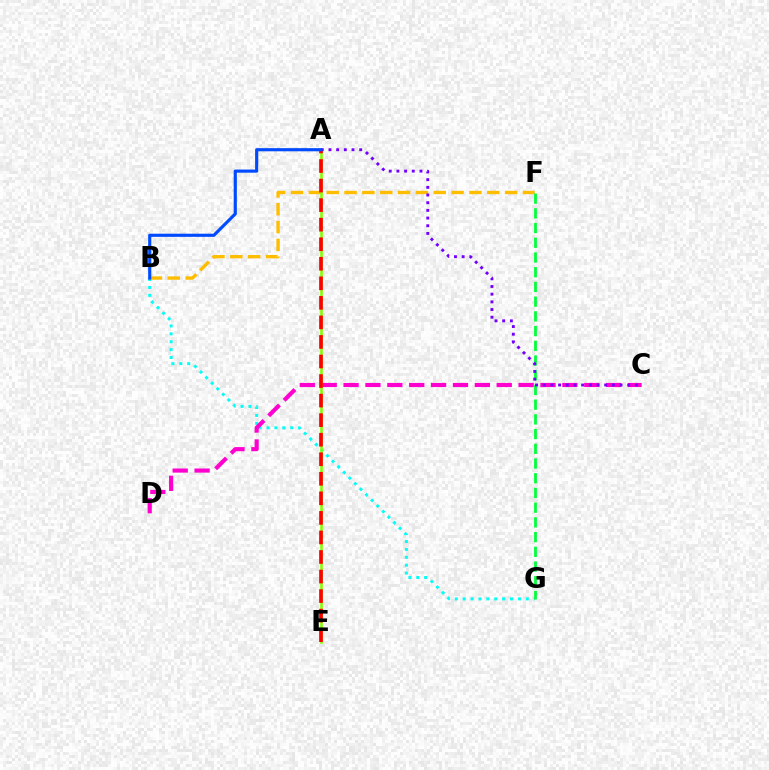{('B', 'G'): [{'color': '#00fff6', 'line_style': 'dotted', 'thickness': 2.14}], ('B', 'F'): [{'color': '#ffbd00', 'line_style': 'dashed', 'thickness': 2.42}], ('C', 'D'): [{'color': '#ff00cf', 'line_style': 'dashed', 'thickness': 2.97}], ('A', 'E'): [{'color': '#84ff00', 'line_style': 'solid', 'thickness': 1.87}, {'color': '#ff0000', 'line_style': 'dashed', 'thickness': 2.66}], ('F', 'G'): [{'color': '#00ff39', 'line_style': 'dashed', 'thickness': 2.0}], ('A', 'C'): [{'color': '#7200ff', 'line_style': 'dotted', 'thickness': 2.09}], ('A', 'B'): [{'color': '#004bff', 'line_style': 'solid', 'thickness': 2.26}]}